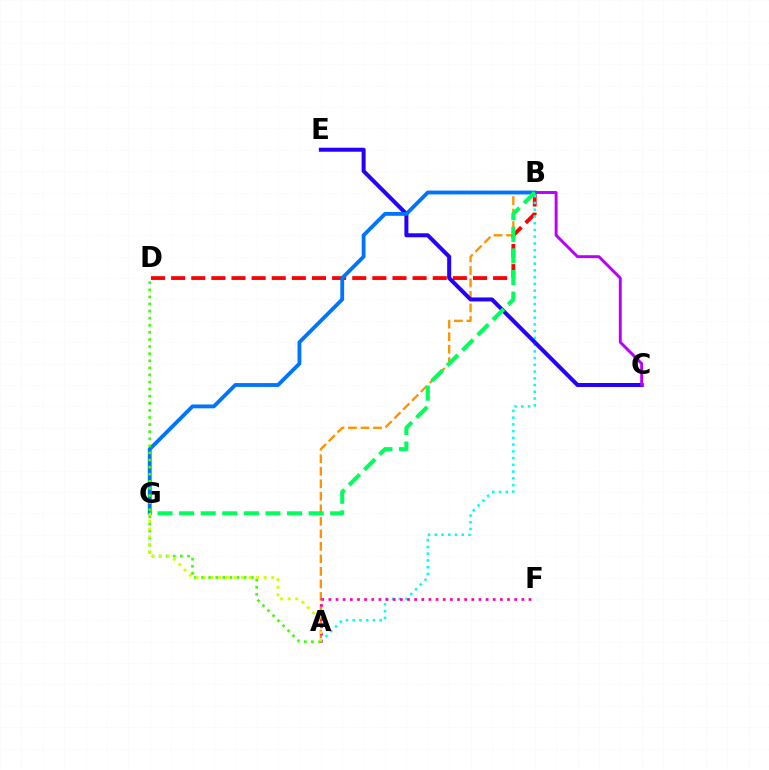{('A', 'B'): [{'color': '#ff9400', 'line_style': 'dashed', 'thickness': 1.7}, {'color': '#00fff6', 'line_style': 'dotted', 'thickness': 1.83}], ('B', 'D'): [{'color': '#ff0000', 'line_style': 'dashed', 'thickness': 2.73}], ('C', 'E'): [{'color': '#2500ff', 'line_style': 'solid', 'thickness': 2.88}], ('B', 'C'): [{'color': '#b900ff', 'line_style': 'solid', 'thickness': 2.1}], ('B', 'G'): [{'color': '#0074ff', 'line_style': 'solid', 'thickness': 2.76}, {'color': '#00ff5c', 'line_style': 'dashed', 'thickness': 2.93}], ('A', 'D'): [{'color': '#3dff00', 'line_style': 'dotted', 'thickness': 1.93}], ('A', 'F'): [{'color': '#ff00ac', 'line_style': 'dotted', 'thickness': 1.94}], ('A', 'G'): [{'color': '#d1ff00', 'line_style': 'dotted', 'thickness': 2.06}]}